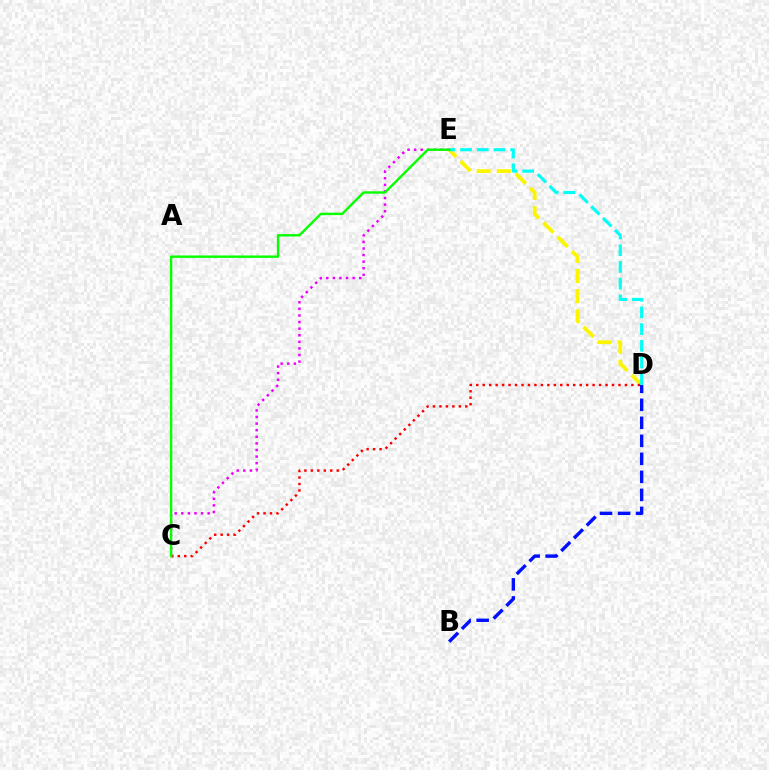{('D', 'E'): [{'color': '#fcf500', 'line_style': 'dashed', 'thickness': 2.74}, {'color': '#00fff6', 'line_style': 'dashed', 'thickness': 2.27}], ('B', 'D'): [{'color': '#0010ff', 'line_style': 'dashed', 'thickness': 2.45}], ('C', 'D'): [{'color': '#ff0000', 'line_style': 'dotted', 'thickness': 1.76}], ('C', 'E'): [{'color': '#ee00ff', 'line_style': 'dotted', 'thickness': 1.79}, {'color': '#08ff00', 'line_style': 'solid', 'thickness': 1.74}]}